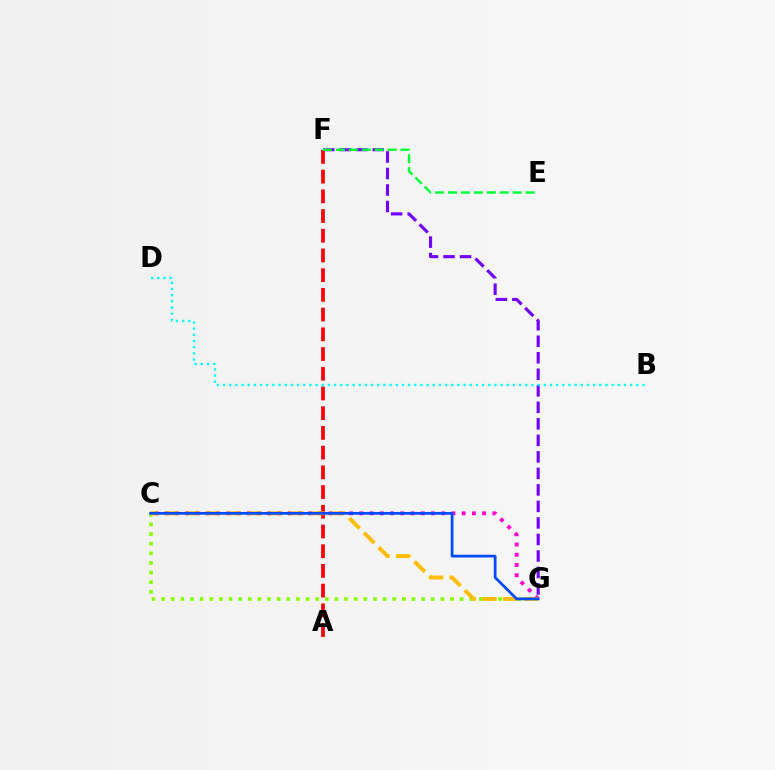{('C', 'G'): [{'color': '#84ff00', 'line_style': 'dotted', 'thickness': 2.62}, {'color': '#ff00cf', 'line_style': 'dotted', 'thickness': 2.78}, {'color': '#ffbd00', 'line_style': 'dashed', 'thickness': 2.82}, {'color': '#004bff', 'line_style': 'solid', 'thickness': 1.98}], ('A', 'F'): [{'color': '#ff0000', 'line_style': 'dashed', 'thickness': 2.68}], ('F', 'G'): [{'color': '#7200ff', 'line_style': 'dashed', 'thickness': 2.24}], ('E', 'F'): [{'color': '#00ff39', 'line_style': 'dashed', 'thickness': 1.76}], ('B', 'D'): [{'color': '#00fff6', 'line_style': 'dotted', 'thickness': 1.68}]}